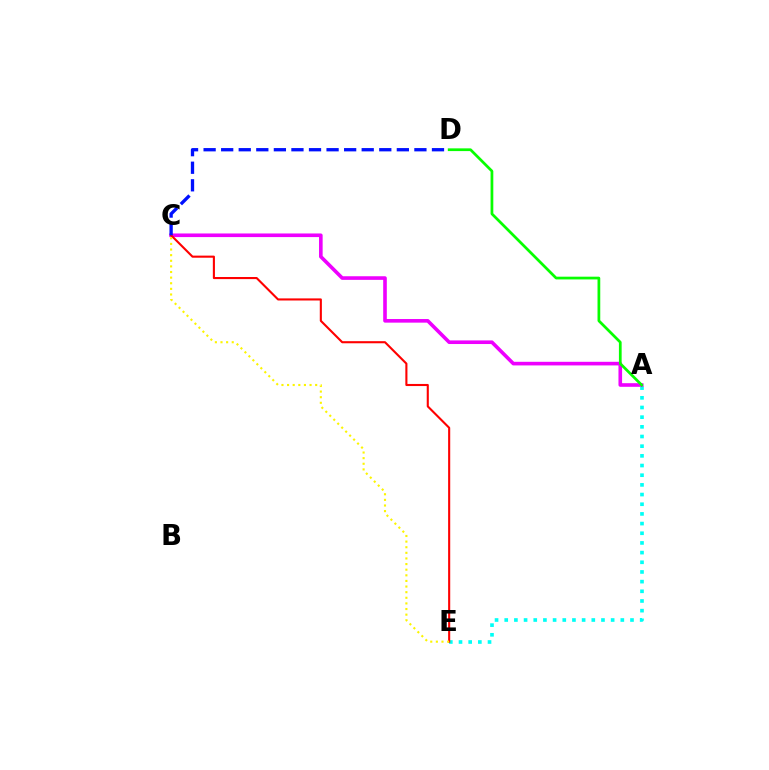{('A', 'E'): [{'color': '#00fff6', 'line_style': 'dotted', 'thickness': 2.63}], ('A', 'C'): [{'color': '#ee00ff', 'line_style': 'solid', 'thickness': 2.6}], ('A', 'D'): [{'color': '#08ff00', 'line_style': 'solid', 'thickness': 1.97}], ('C', 'E'): [{'color': '#ff0000', 'line_style': 'solid', 'thickness': 1.51}, {'color': '#fcf500', 'line_style': 'dotted', 'thickness': 1.53}], ('C', 'D'): [{'color': '#0010ff', 'line_style': 'dashed', 'thickness': 2.39}]}